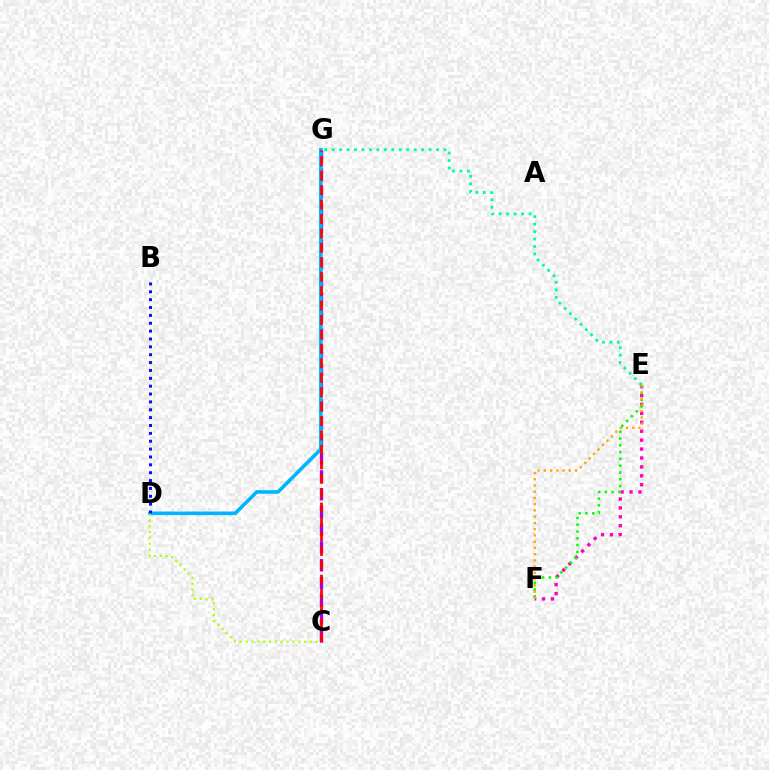{('C', 'G'): [{'color': '#9b00ff', 'line_style': 'dashed', 'thickness': 2.41}, {'color': '#ff0000', 'line_style': 'dashed', 'thickness': 1.96}], ('E', 'G'): [{'color': '#00ff9d', 'line_style': 'dotted', 'thickness': 2.03}], ('D', 'G'): [{'color': '#00b5ff', 'line_style': 'solid', 'thickness': 2.59}], ('C', 'D'): [{'color': '#b3ff00', 'line_style': 'dotted', 'thickness': 1.59}], ('E', 'F'): [{'color': '#ff00bd', 'line_style': 'dotted', 'thickness': 2.42}, {'color': '#08ff00', 'line_style': 'dotted', 'thickness': 1.84}, {'color': '#ffa500', 'line_style': 'dotted', 'thickness': 1.7}], ('B', 'D'): [{'color': '#0010ff', 'line_style': 'dotted', 'thickness': 2.14}]}